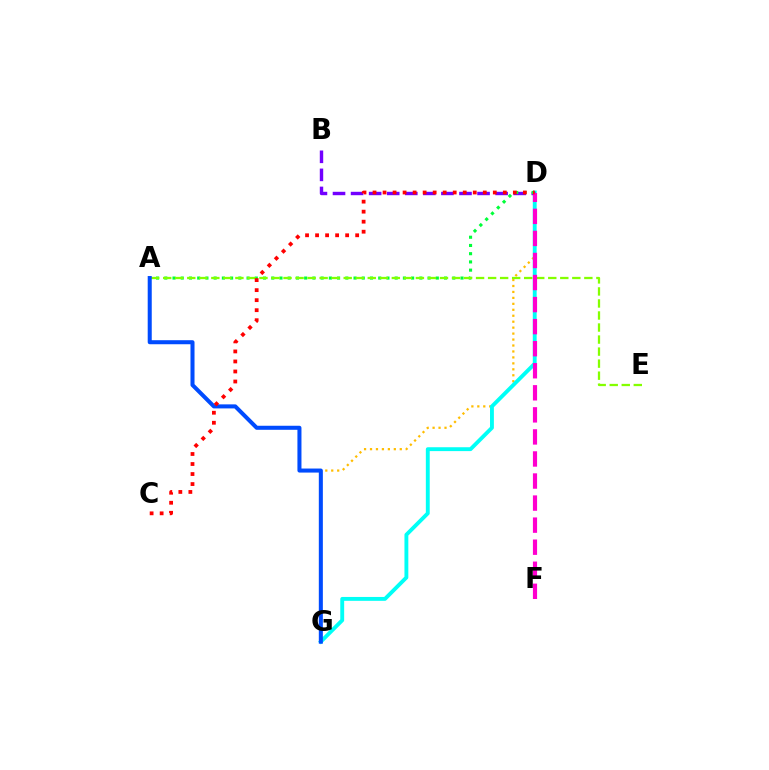{('D', 'G'): [{'color': '#ffbd00', 'line_style': 'dotted', 'thickness': 1.62}, {'color': '#00fff6', 'line_style': 'solid', 'thickness': 2.79}], ('B', 'D'): [{'color': '#7200ff', 'line_style': 'dashed', 'thickness': 2.45}], ('A', 'D'): [{'color': '#00ff39', 'line_style': 'dotted', 'thickness': 2.24}], ('A', 'E'): [{'color': '#84ff00', 'line_style': 'dashed', 'thickness': 1.63}], ('A', 'G'): [{'color': '#004bff', 'line_style': 'solid', 'thickness': 2.91}], ('D', 'F'): [{'color': '#ff00cf', 'line_style': 'dashed', 'thickness': 3.0}], ('C', 'D'): [{'color': '#ff0000', 'line_style': 'dotted', 'thickness': 2.72}]}